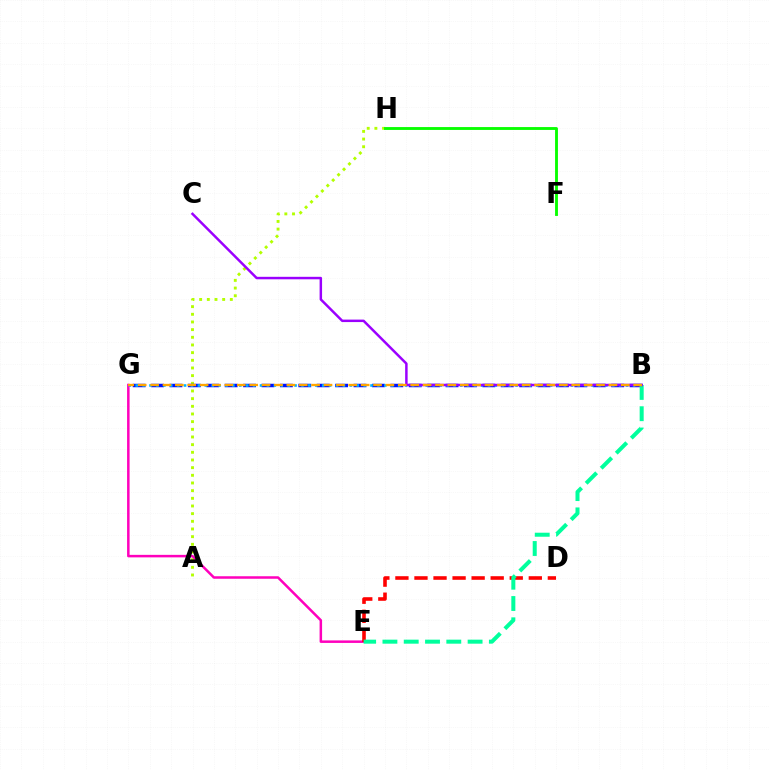{('A', 'H'): [{'color': '#b3ff00', 'line_style': 'dotted', 'thickness': 2.08}], ('E', 'G'): [{'color': '#ff00bd', 'line_style': 'solid', 'thickness': 1.81}], ('B', 'G'): [{'color': '#0010ff', 'line_style': 'dashed', 'thickness': 2.5}, {'color': '#00b5ff', 'line_style': 'dotted', 'thickness': 1.88}, {'color': '#ffa500', 'line_style': 'dashed', 'thickness': 1.68}], ('F', 'H'): [{'color': '#08ff00', 'line_style': 'solid', 'thickness': 2.06}], ('D', 'E'): [{'color': '#ff0000', 'line_style': 'dashed', 'thickness': 2.59}], ('B', 'E'): [{'color': '#00ff9d', 'line_style': 'dashed', 'thickness': 2.89}], ('B', 'C'): [{'color': '#9b00ff', 'line_style': 'solid', 'thickness': 1.79}]}